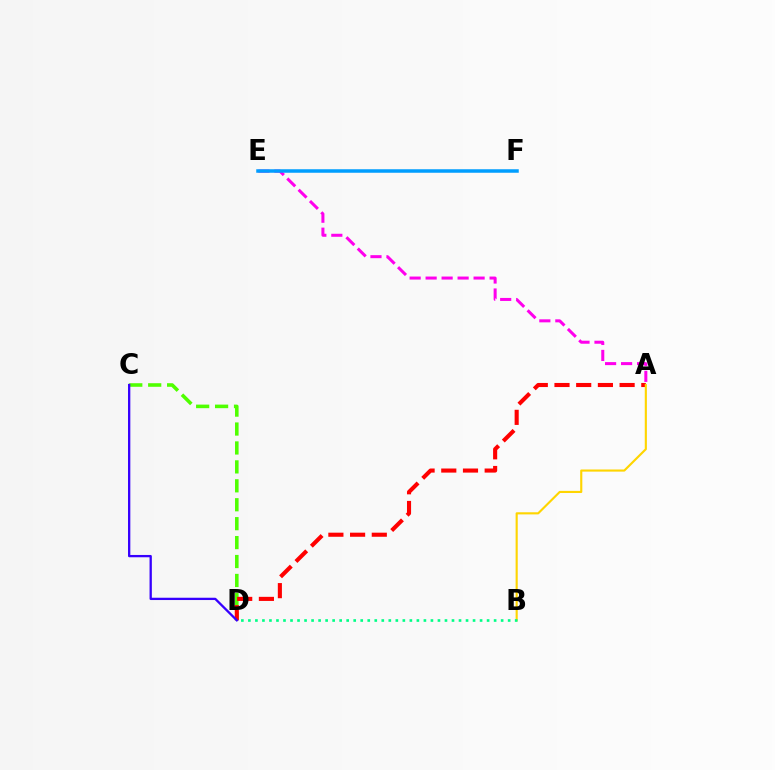{('C', 'D'): [{'color': '#4fff00', 'line_style': 'dashed', 'thickness': 2.57}, {'color': '#3700ff', 'line_style': 'solid', 'thickness': 1.66}], ('A', 'D'): [{'color': '#ff0000', 'line_style': 'dashed', 'thickness': 2.95}], ('A', 'E'): [{'color': '#ff00ed', 'line_style': 'dashed', 'thickness': 2.17}], ('A', 'B'): [{'color': '#ffd500', 'line_style': 'solid', 'thickness': 1.54}], ('B', 'D'): [{'color': '#00ff86', 'line_style': 'dotted', 'thickness': 1.91}], ('E', 'F'): [{'color': '#009eff', 'line_style': 'solid', 'thickness': 2.52}]}